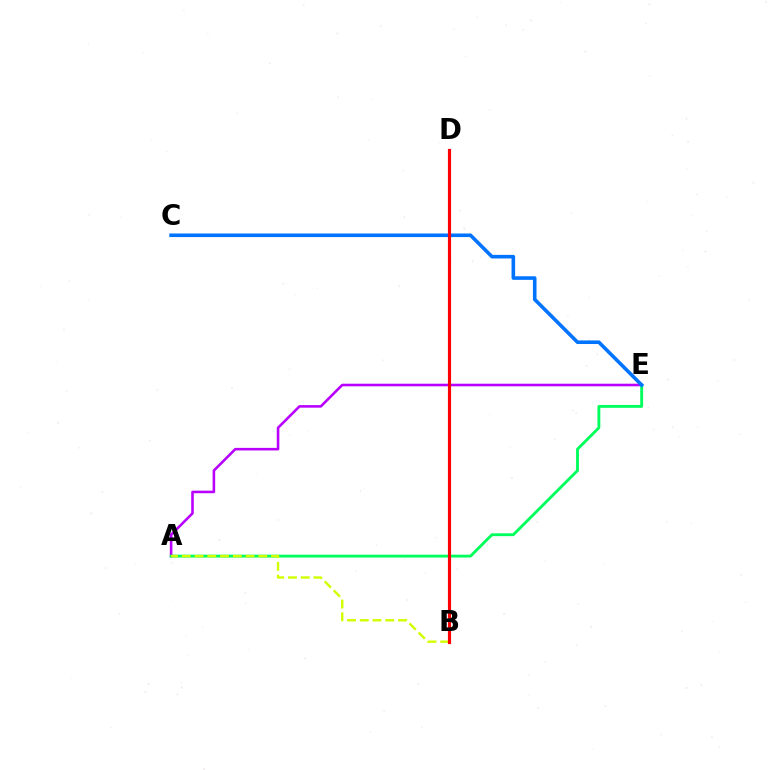{('A', 'E'): [{'color': '#b900ff', 'line_style': 'solid', 'thickness': 1.86}, {'color': '#00ff5c', 'line_style': 'solid', 'thickness': 2.06}], ('C', 'E'): [{'color': '#0074ff', 'line_style': 'solid', 'thickness': 2.59}], ('A', 'B'): [{'color': '#d1ff00', 'line_style': 'dashed', 'thickness': 1.73}], ('B', 'D'): [{'color': '#ff0000', 'line_style': 'solid', 'thickness': 2.27}]}